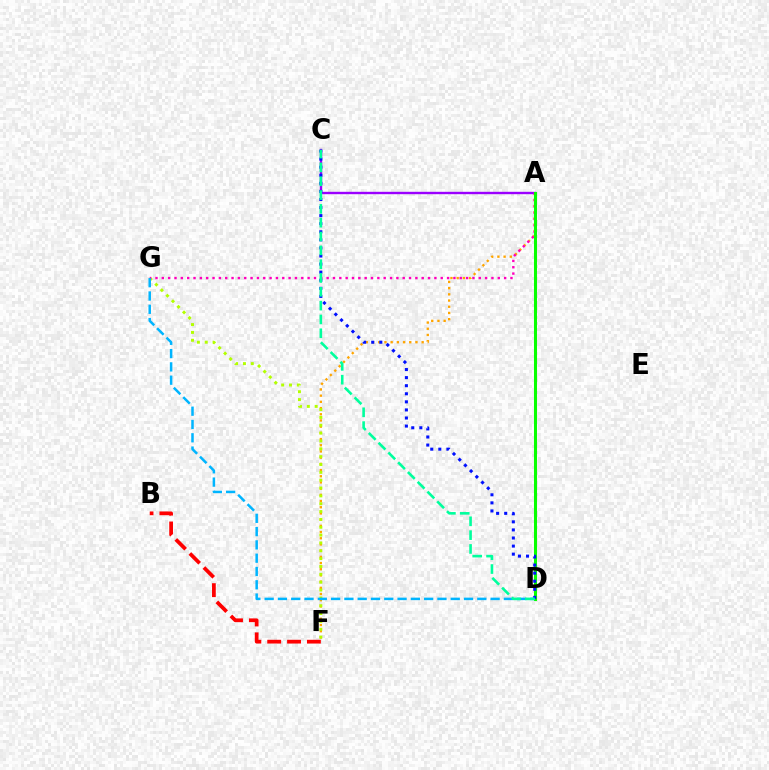{('A', 'F'): [{'color': '#ffa500', 'line_style': 'dotted', 'thickness': 1.68}], ('F', 'G'): [{'color': '#b3ff00', 'line_style': 'dotted', 'thickness': 2.13}], ('A', 'C'): [{'color': '#9b00ff', 'line_style': 'solid', 'thickness': 1.72}], ('A', 'G'): [{'color': '#ff00bd', 'line_style': 'dotted', 'thickness': 1.72}], ('A', 'D'): [{'color': '#08ff00', 'line_style': 'solid', 'thickness': 2.2}], ('C', 'D'): [{'color': '#0010ff', 'line_style': 'dotted', 'thickness': 2.19}, {'color': '#00ff9d', 'line_style': 'dashed', 'thickness': 1.88}], ('B', 'F'): [{'color': '#ff0000', 'line_style': 'dashed', 'thickness': 2.7}], ('D', 'G'): [{'color': '#00b5ff', 'line_style': 'dashed', 'thickness': 1.81}]}